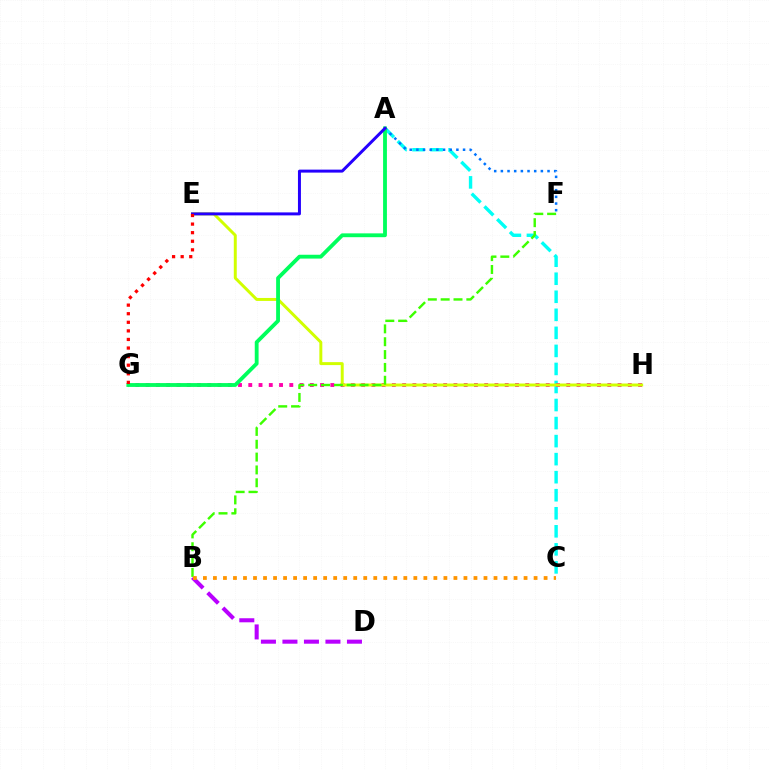{('A', 'C'): [{'color': '#00fff6', 'line_style': 'dashed', 'thickness': 2.45}], ('G', 'H'): [{'color': '#ff00ac', 'line_style': 'dotted', 'thickness': 2.79}], ('E', 'H'): [{'color': '#d1ff00', 'line_style': 'solid', 'thickness': 2.13}], ('B', 'D'): [{'color': '#b900ff', 'line_style': 'dashed', 'thickness': 2.92}], ('B', 'F'): [{'color': '#3dff00', 'line_style': 'dashed', 'thickness': 1.74}], ('A', 'F'): [{'color': '#0074ff', 'line_style': 'dotted', 'thickness': 1.81}], ('A', 'G'): [{'color': '#00ff5c', 'line_style': 'solid', 'thickness': 2.76}], ('B', 'C'): [{'color': '#ff9400', 'line_style': 'dotted', 'thickness': 2.72}], ('A', 'E'): [{'color': '#2500ff', 'line_style': 'solid', 'thickness': 2.15}], ('E', 'G'): [{'color': '#ff0000', 'line_style': 'dotted', 'thickness': 2.33}]}